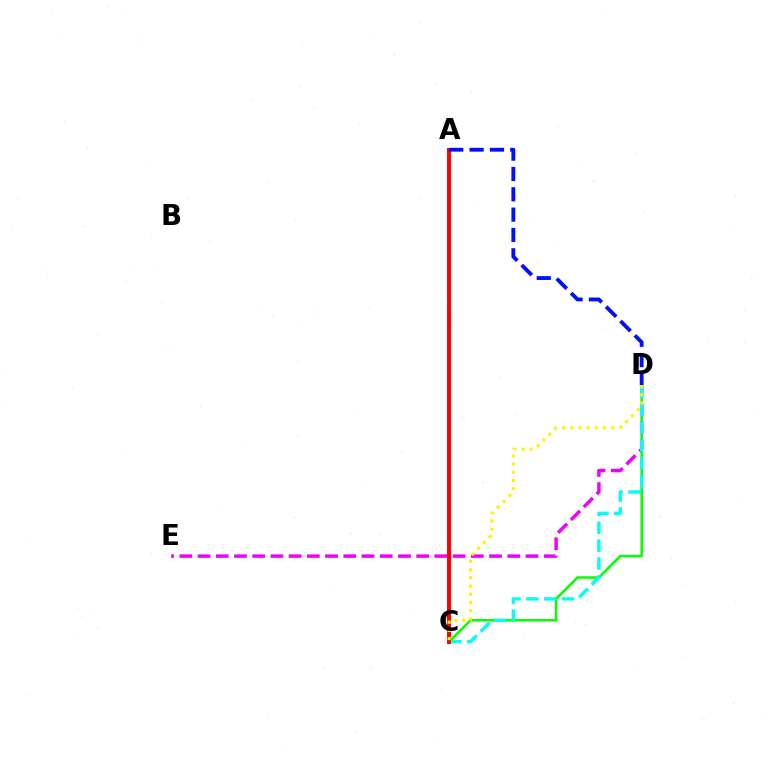{('C', 'D'): [{'color': '#08ff00', 'line_style': 'solid', 'thickness': 1.83}, {'color': '#00fff6', 'line_style': 'dashed', 'thickness': 2.43}, {'color': '#fcf500', 'line_style': 'dotted', 'thickness': 2.23}], ('D', 'E'): [{'color': '#ee00ff', 'line_style': 'dashed', 'thickness': 2.48}], ('A', 'C'): [{'color': '#ff0000', 'line_style': 'solid', 'thickness': 2.85}], ('A', 'D'): [{'color': '#0010ff', 'line_style': 'dashed', 'thickness': 2.76}]}